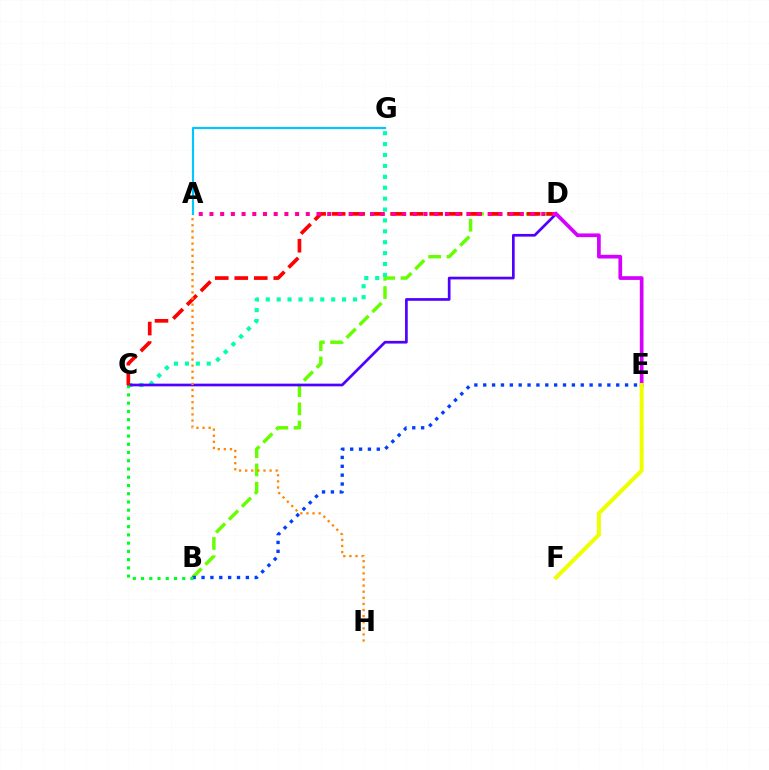{('B', 'D'): [{'color': '#66ff00', 'line_style': 'dashed', 'thickness': 2.48}], ('C', 'G'): [{'color': '#00ffaf', 'line_style': 'dotted', 'thickness': 2.96}], ('C', 'D'): [{'color': '#4f00ff', 'line_style': 'solid', 'thickness': 1.94}, {'color': '#ff0000', 'line_style': 'dashed', 'thickness': 2.65}], ('A', 'D'): [{'color': '#ff00a0', 'line_style': 'dotted', 'thickness': 2.91}], ('D', 'E'): [{'color': '#d600ff', 'line_style': 'solid', 'thickness': 2.67}], ('E', 'F'): [{'color': '#eeff00', 'line_style': 'solid', 'thickness': 2.9}], ('A', 'H'): [{'color': '#ff8800', 'line_style': 'dotted', 'thickness': 1.66}], ('A', 'G'): [{'color': '#00c7ff', 'line_style': 'solid', 'thickness': 1.54}], ('B', 'E'): [{'color': '#003fff', 'line_style': 'dotted', 'thickness': 2.41}], ('B', 'C'): [{'color': '#00ff27', 'line_style': 'dotted', 'thickness': 2.24}]}